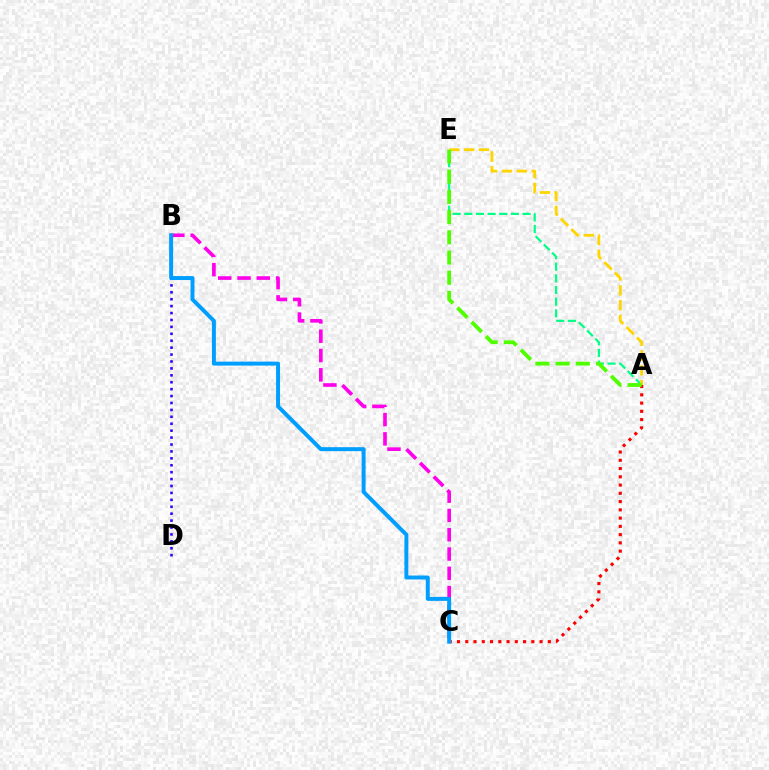{('B', 'C'): [{'color': '#ff00ed', 'line_style': 'dashed', 'thickness': 2.62}, {'color': '#009eff', 'line_style': 'solid', 'thickness': 2.85}], ('A', 'E'): [{'color': '#00ff86', 'line_style': 'dashed', 'thickness': 1.58}, {'color': '#ffd500', 'line_style': 'dashed', 'thickness': 2.01}, {'color': '#4fff00', 'line_style': 'dashed', 'thickness': 2.75}], ('A', 'C'): [{'color': '#ff0000', 'line_style': 'dotted', 'thickness': 2.24}], ('B', 'D'): [{'color': '#3700ff', 'line_style': 'dotted', 'thickness': 1.88}]}